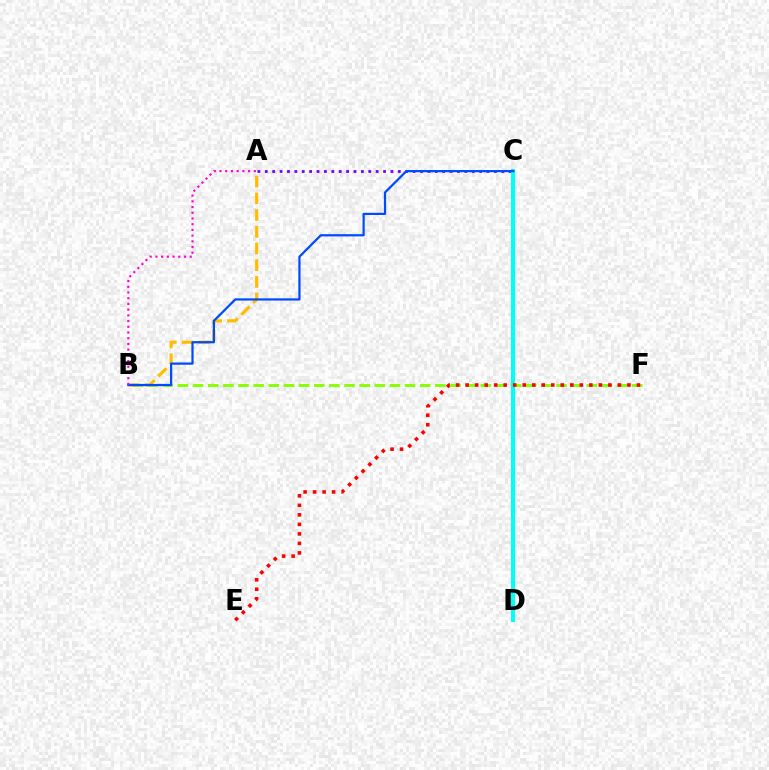{('A', 'C'): [{'color': '#7200ff', 'line_style': 'dotted', 'thickness': 2.01}], ('C', 'D'): [{'color': '#00ff39', 'line_style': 'dashed', 'thickness': 1.66}, {'color': '#00fff6', 'line_style': 'solid', 'thickness': 2.95}], ('B', 'F'): [{'color': '#84ff00', 'line_style': 'dashed', 'thickness': 2.06}], ('A', 'B'): [{'color': '#ffbd00', 'line_style': 'dashed', 'thickness': 2.27}, {'color': '#ff00cf', 'line_style': 'dotted', 'thickness': 1.55}], ('E', 'F'): [{'color': '#ff0000', 'line_style': 'dotted', 'thickness': 2.59}], ('B', 'C'): [{'color': '#004bff', 'line_style': 'solid', 'thickness': 1.6}]}